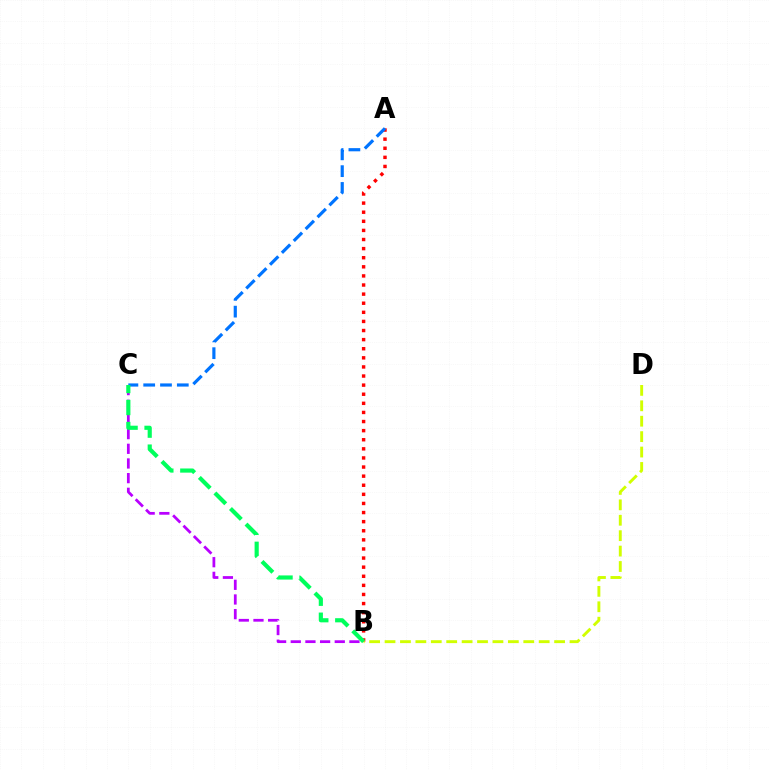{('B', 'C'): [{'color': '#b900ff', 'line_style': 'dashed', 'thickness': 1.99}, {'color': '#00ff5c', 'line_style': 'dashed', 'thickness': 2.99}], ('A', 'B'): [{'color': '#ff0000', 'line_style': 'dotted', 'thickness': 2.47}], ('B', 'D'): [{'color': '#d1ff00', 'line_style': 'dashed', 'thickness': 2.09}], ('A', 'C'): [{'color': '#0074ff', 'line_style': 'dashed', 'thickness': 2.28}]}